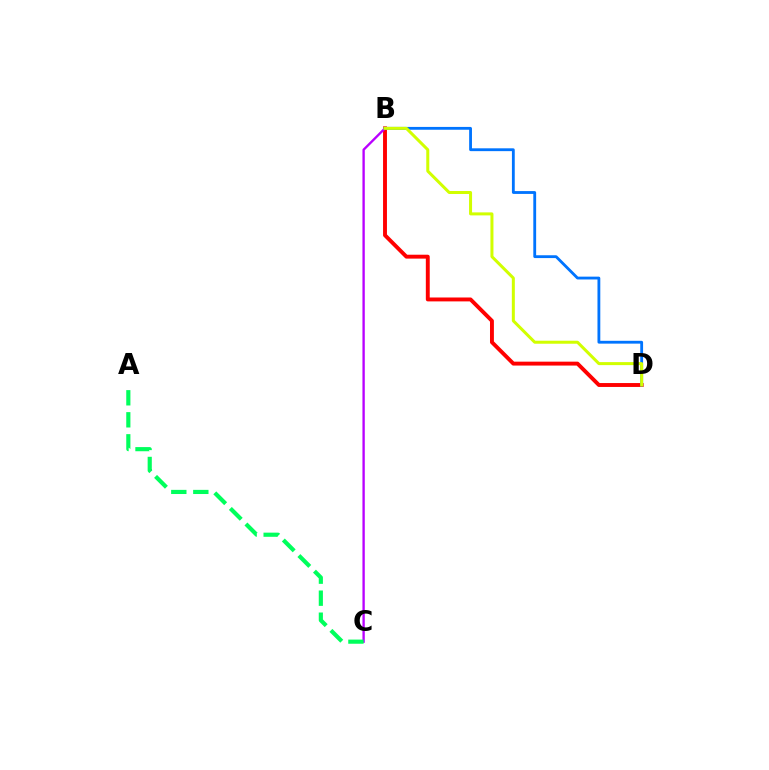{('B', 'D'): [{'color': '#ff0000', 'line_style': 'solid', 'thickness': 2.81}, {'color': '#0074ff', 'line_style': 'solid', 'thickness': 2.03}, {'color': '#d1ff00', 'line_style': 'solid', 'thickness': 2.17}], ('B', 'C'): [{'color': '#b900ff', 'line_style': 'solid', 'thickness': 1.69}], ('A', 'C'): [{'color': '#00ff5c', 'line_style': 'dashed', 'thickness': 2.99}]}